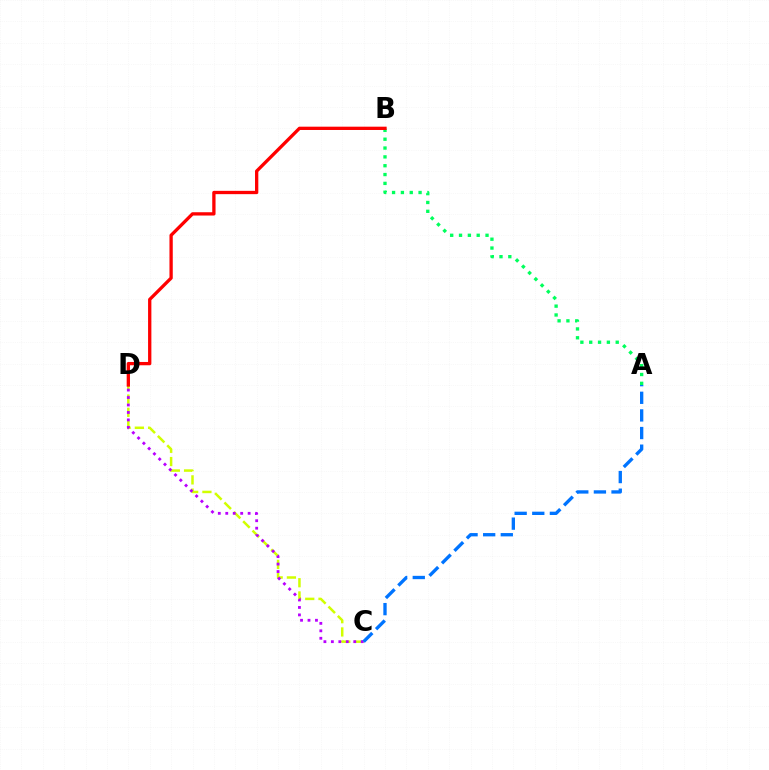{('C', 'D'): [{'color': '#d1ff00', 'line_style': 'dashed', 'thickness': 1.8}, {'color': '#b900ff', 'line_style': 'dotted', 'thickness': 2.03}], ('A', 'B'): [{'color': '#00ff5c', 'line_style': 'dotted', 'thickness': 2.4}], ('A', 'C'): [{'color': '#0074ff', 'line_style': 'dashed', 'thickness': 2.39}], ('B', 'D'): [{'color': '#ff0000', 'line_style': 'solid', 'thickness': 2.38}]}